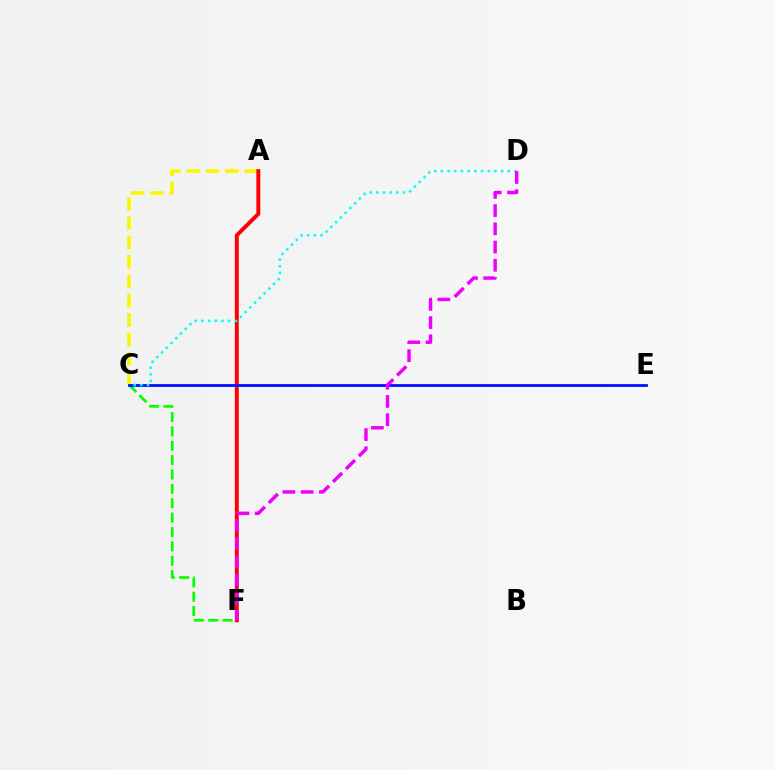{('A', 'C'): [{'color': '#fcf500', 'line_style': 'dashed', 'thickness': 2.63}], ('C', 'F'): [{'color': '#08ff00', 'line_style': 'dashed', 'thickness': 1.95}], ('A', 'F'): [{'color': '#ff0000', 'line_style': 'solid', 'thickness': 2.83}], ('C', 'E'): [{'color': '#0010ff', 'line_style': 'solid', 'thickness': 2.0}], ('C', 'D'): [{'color': '#00fff6', 'line_style': 'dotted', 'thickness': 1.81}], ('D', 'F'): [{'color': '#ee00ff', 'line_style': 'dashed', 'thickness': 2.48}]}